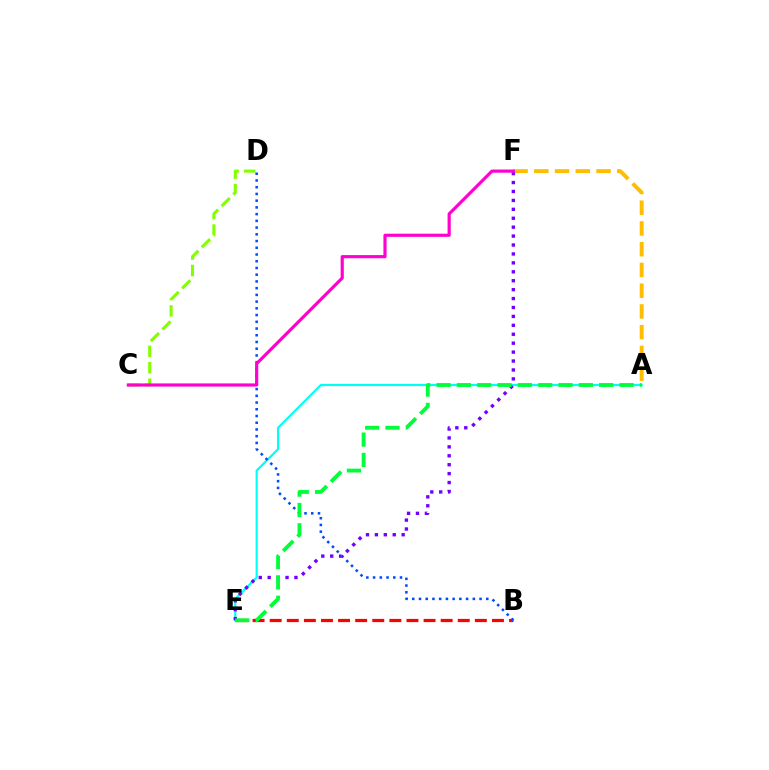{('B', 'E'): [{'color': '#ff0000', 'line_style': 'dashed', 'thickness': 2.32}], ('A', 'F'): [{'color': '#ffbd00', 'line_style': 'dashed', 'thickness': 2.82}], ('A', 'E'): [{'color': '#00fff6', 'line_style': 'solid', 'thickness': 1.58}, {'color': '#00ff39', 'line_style': 'dashed', 'thickness': 2.76}], ('C', 'D'): [{'color': '#84ff00', 'line_style': 'dashed', 'thickness': 2.23}], ('B', 'D'): [{'color': '#004bff', 'line_style': 'dotted', 'thickness': 1.83}], ('E', 'F'): [{'color': '#7200ff', 'line_style': 'dotted', 'thickness': 2.42}], ('C', 'F'): [{'color': '#ff00cf', 'line_style': 'solid', 'thickness': 2.27}]}